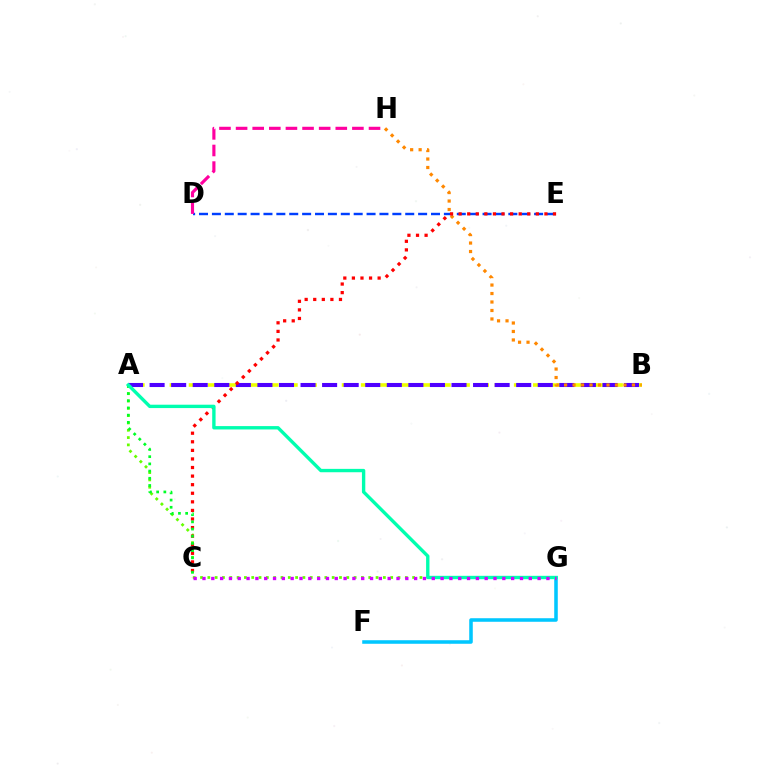{('A', 'B'): [{'color': '#eeff00', 'line_style': 'dashed', 'thickness': 2.6}, {'color': '#4f00ff', 'line_style': 'dashed', 'thickness': 2.93}], ('F', 'G'): [{'color': '#00c7ff', 'line_style': 'solid', 'thickness': 2.55}], ('B', 'H'): [{'color': '#ff8800', 'line_style': 'dotted', 'thickness': 2.3}], ('D', 'E'): [{'color': '#003fff', 'line_style': 'dashed', 'thickness': 1.75}], ('A', 'G'): [{'color': '#66ff00', 'line_style': 'dotted', 'thickness': 1.99}, {'color': '#00ffaf', 'line_style': 'solid', 'thickness': 2.42}], ('C', 'E'): [{'color': '#ff0000', 'line_style': 'dotted', 'thickness': 2.33}], ('A', 'C'): [{'color': '#00ff27', 'line_style': 'dotted', 'thickness': 1.96}], ('D', 'H'): [{'color': '#ff00a0', 'line_style': 'dashed', 'thickness': 2.26}], ('C', 'G'): [{'color': '#d600ff', 'line_style': 'dotted', 'thickness': 2.4}]}